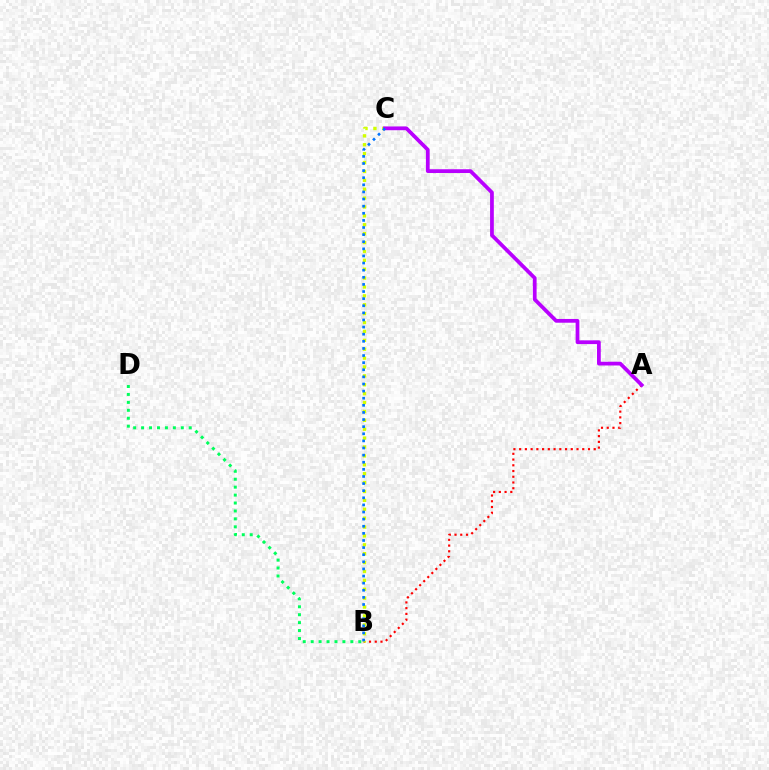{('A', 'B'): [{'color': '#ff0000', 'line_style': 'dotted', 'thickness': 1.56}], ('B', 'D'): [{'color': '#00ff5c', 'line_style': 'dotted', 'thickness': 2.16}], ('B', 'C'): [{'color': '#d1ff00', 'line_style': 'dotted', 'thickness': 2.42}, {'color': '#0074ff', 'line_style': 'dotted', 'thickness': 1.93}], ('A', 'C'): [{'color': '#b900ff', 'line_style': 'solid', 'thickness': 2.7}]}